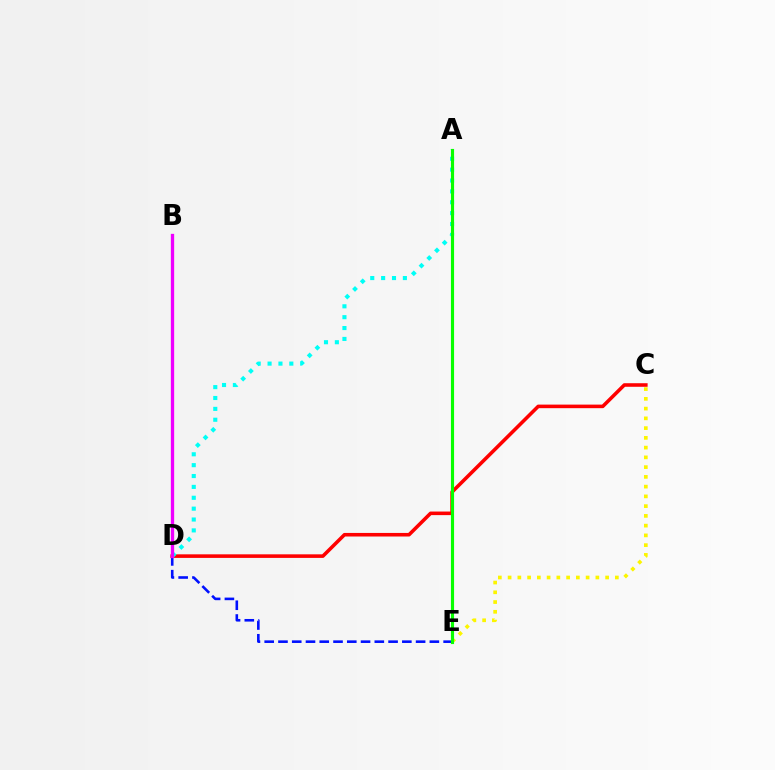{('C', 'D'): [{'color': '#ff0000', 'line_style': 'solid', 'thickness': 2.57}], ('A', 'D'): [{'color': '#00fff6', 'line_style': 'dotted', 'thickness': 2.95}], ('D', 'E'): [{'color': '#0010ff', 'line_style': 'dashed', 'thickness': 1.87}], ('C', 'E'): [{'color': '#fcf500', 'line_style': 'dotted', 'thickness': 2.65}], ('B', 'D'): [{'color': '#ee00ff', 'line_style': 'solid', 'thickness': 2.38}], ('A', 'E'): [{'color': '#08ff00', 'line_style': 'solid', 'thickness': 2.26}]}